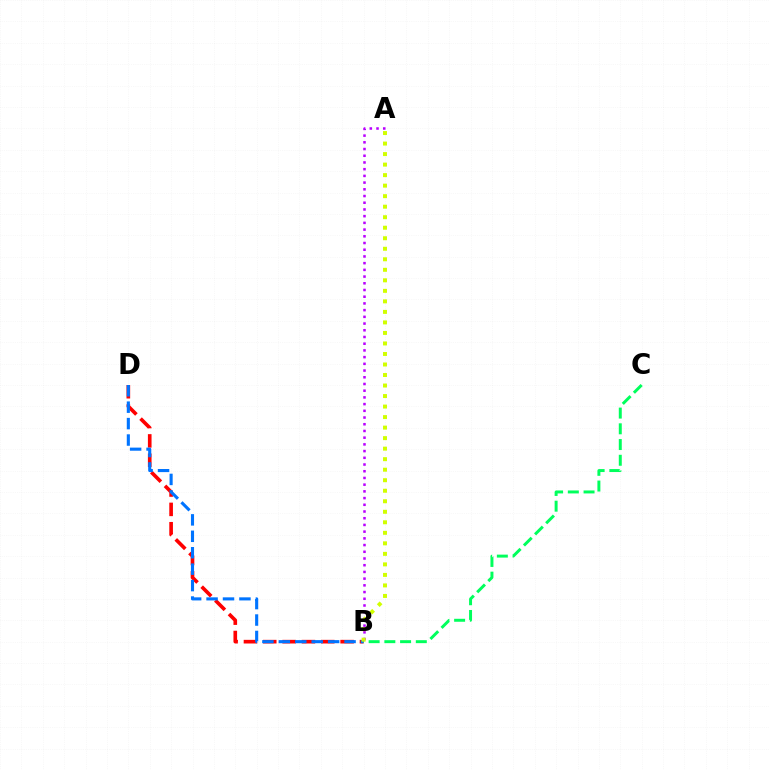{('A', 'B'): [{'color': '#b900ff', 'line_style': 'dotted', 'thickness': 1.82}, {'color': '#d1ff00', 'line_style': 'dotted', 'thickness': 2.86}], ('B', 'D'): [{'color': '#ff0000', 'line_style': 'dashed', 'thickness': 2.63}, {'color': '#0074ff', 'line_style': 'dashed', 'thickness': 2.23}], ('B', 'C'): [{'color': '#00ff5c', 'line_style': 'dashed', 'thickness': 2.14}]}